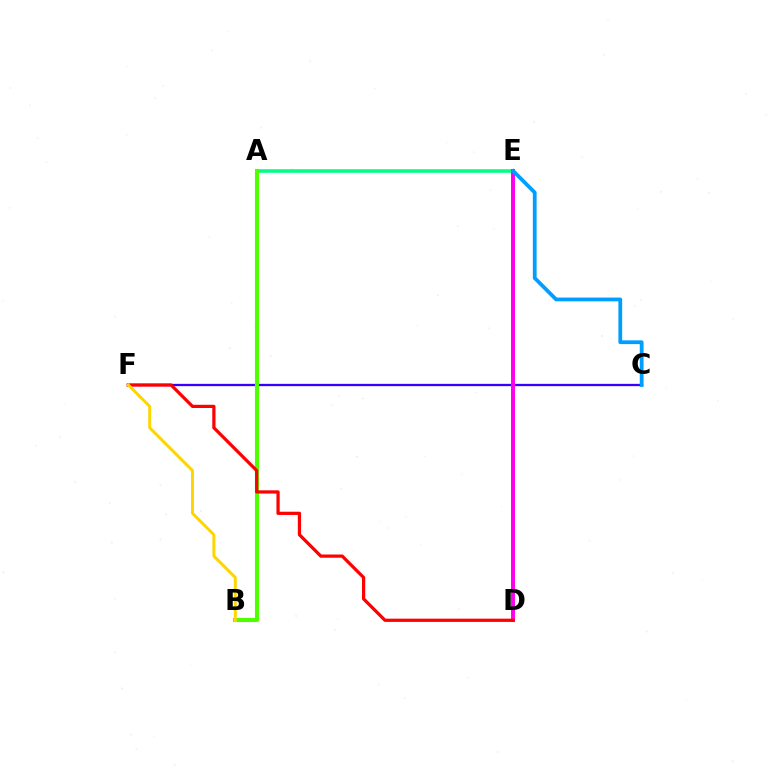{('C', 'F'): [{'color': '#3700ff', 'line_style': 'solid', 'thickness': 1.65}], ('A', 'E'): [{'color': '#00ff86', 'line_style': 'solid', 'thickness': 2.56}], ('D', 'E'): [{'color': '#ff00ed', 'line_style': 'solid', 'thickness': 2.85}], ('A', 'B'): [{'color': '#4fff00', 'line_style': 'solid', 'thickness': 2.97}], ('C', 'E'): [{'color': '#009eff', 'line_style': 'solid', 'thickness': 2.72}], ('D', 'F'): [{'color': '#ff0000', 'line_style': 'solid', 'thickness': 2.33}], ('B', 'F'): [{'color': '#ffd500', 'line_style': 'solid', 'thickness': 2.14}]}